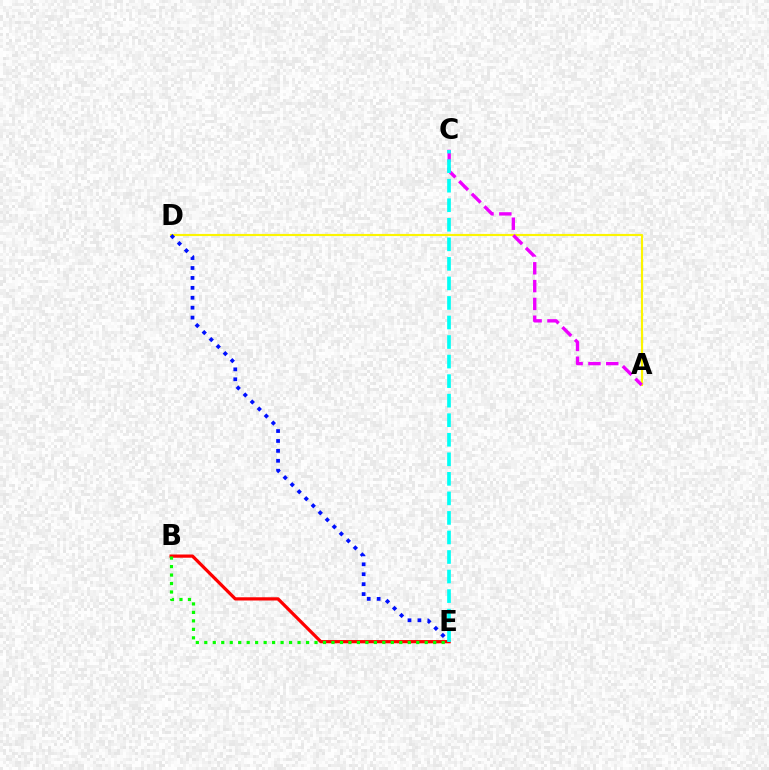{('A', 'D'): [{'color': '#fcf500', 'line_style': 'solid', 'thickness': 1.55}], ('D', 'E'): [{'color': '#0010ff', 'line_style': 'dotted', 'thickness': 2.7}], ('A', 'C'): [{'color': '#ee00ff', 'line_style': 'dashed', 'thickness': 2.42}], ('B', 'E'): [{'color': '#ff0000', 'line_style': 'solid', 'thickness': 2.32}, {'color': '#08ff00', 'line_style': 'dotted', 'thickness': 2.3}], ('C', 'E'): [{'color': '#00fff6', 'line_style': 'dashed', 'thickness': 2.65}]}